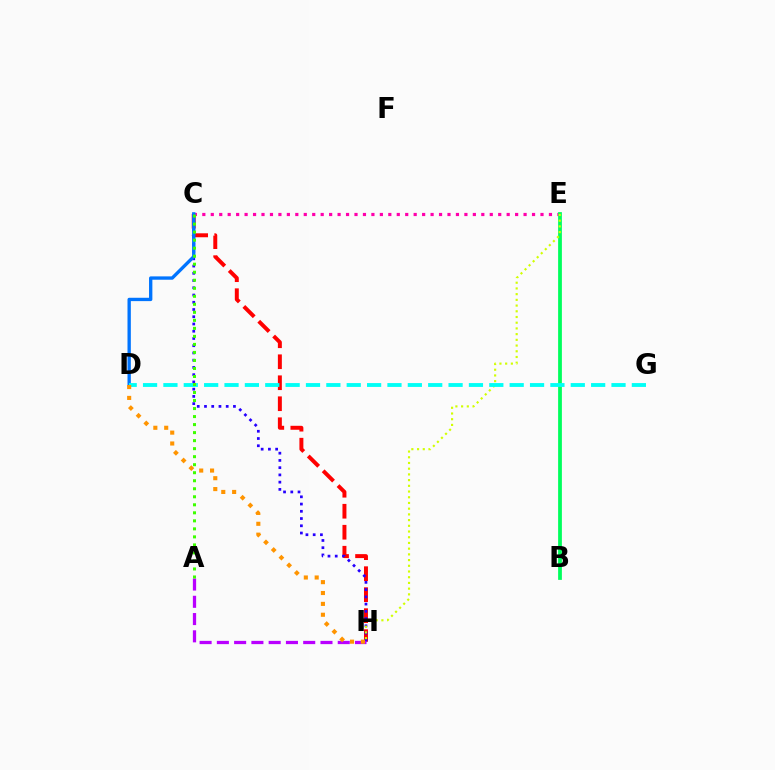{('C', 'H'): [{'color': '#ff0000', 'line_style': 'dashed', 'thickness': 2.85}, {'color': '#2500ff', 'line_style': 'dotted', 'thickness': 1.97}], ('C', 'E'): [{'color': '#ff00ac', 'line_style': 'dotted', 'thickness': 2.3}], ('A', 'H'): [{'color': '#b900ff', 'line_style': 'dashed', 'thickness': 2.35}], ('B', 'E'): [{'color': '#00ff5c', 'line_style': 'solid', 'thickness': 2.71}], ('E', 'H'): [{'color': '#d1ff00', 'line_style': 'dotted', 'thickness': 1.55}], ('C', 'D'): [{'color': '#0074ff', 'line_style': 'solid', 'thickness': 2.41}], ('D', 'G'): [{'color': '#00fff6', 'line_style': 'dashed', 'thickness': 2.77}], ('A', 'C'): [{'color': '#3dff00', 'line_style': 'dotted', 'thickness': 2.18}], ('D', 'H'): [{'color': '#ff9400', 'line_style': 'dotted', 'thickness': 2.95}]}